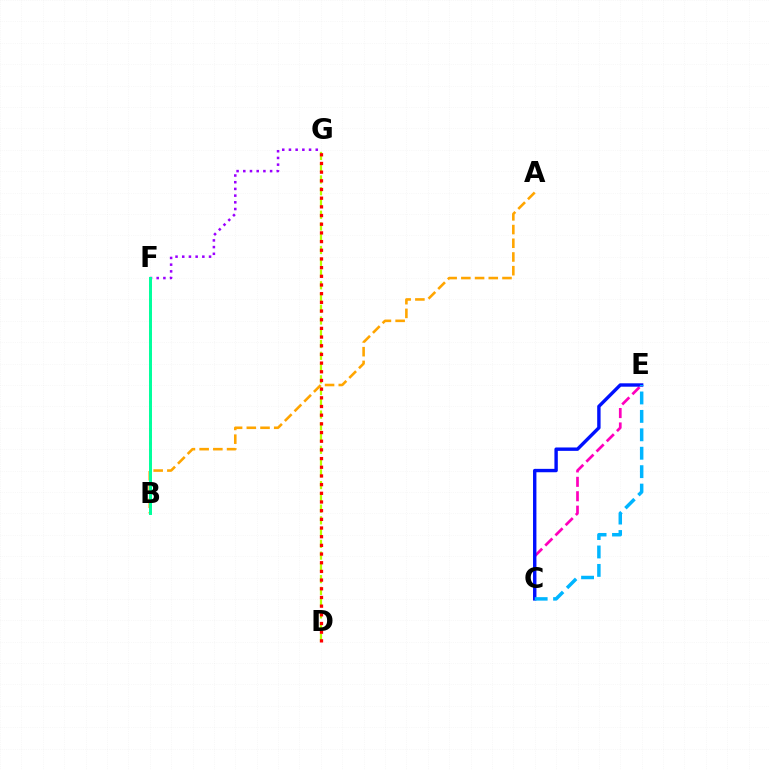{('B', 'F'): [{'color': '#08ff00', 'line_style': 'dotted', 'thickness': 1.87}, {'color': '#00ff9d', 'line_style': 'solid', 'thickness': 2.13}], ('A', 'B'): [{'color': '#ffa500', 'line_style': 'dashed', 'thickness': 1.86}], ('C', 'E'): [{'color': '#ff00bd', 'line_style': 'dashed', 'thickness': 1.96}, {'color': '#0010ff', 'line_style': 'solid', 'thickness': 2.44}, {'color': '#00b5ff', 'line_style': 'dashed', 'thickness': 2.5}], ('D', 'G'): [{'color': '#b3ff00', 'line_style': 'dashed', 'thickness': 1.6}, {'color': '#ff0000', 'line_style': 'dotted', 'thickness': 2.36}], ('F', 'G'): [{'color': '#9b00ff', 'line_style': 'dotted', 'thickness': 1.82}]}